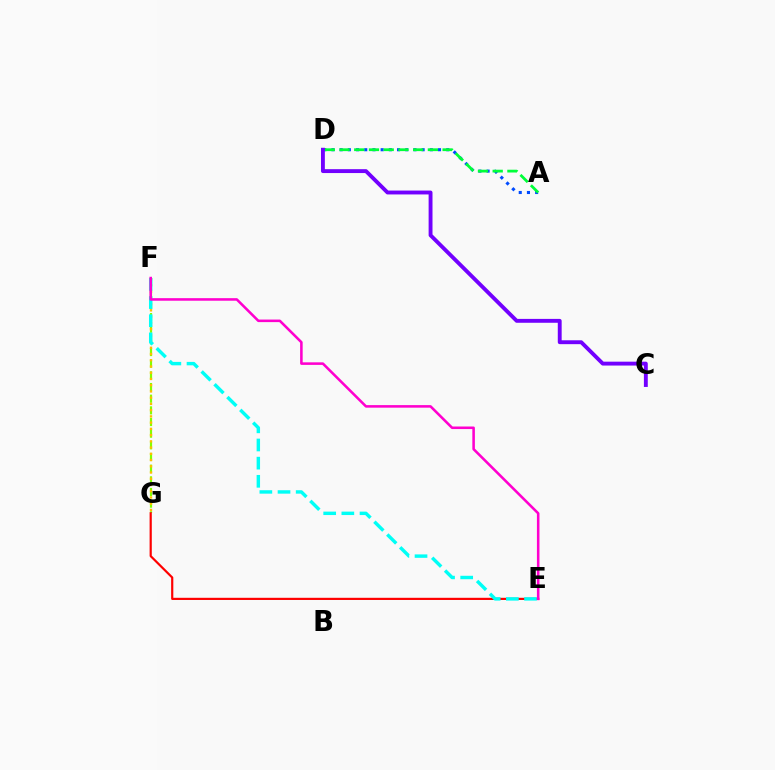{('F', 'G'): [{'color': '#84ff00', 'line_style': 'dashed', 'thickness': 1.58}, {'color': '#ffbd00', 'line_style': 'dotted', 'thickness': 1.69}], ('A', 'D'): [{'color': '#004bff', 'line_style': 'dotted', 'thickness': 2.23}, {'color': '#00ff39', 'line_style': 'dashed', 'thickness': 2.0}], ('E', 'G'): [{'color': '#ff0000', 'line_style': 'solid', 'thickness': 1.57}], ('E', 'F'): [{'color': '#00fff6', 'line_style': 'dashed', 'thickness': 2.47}, {'color': '#ff00cf', 'line_style': 'solid', 'thickness': 1.84}], ('C', 'D'): [{'color': '#7200ff', 'line_style': 'solid', 'thickness': 2.79}]}